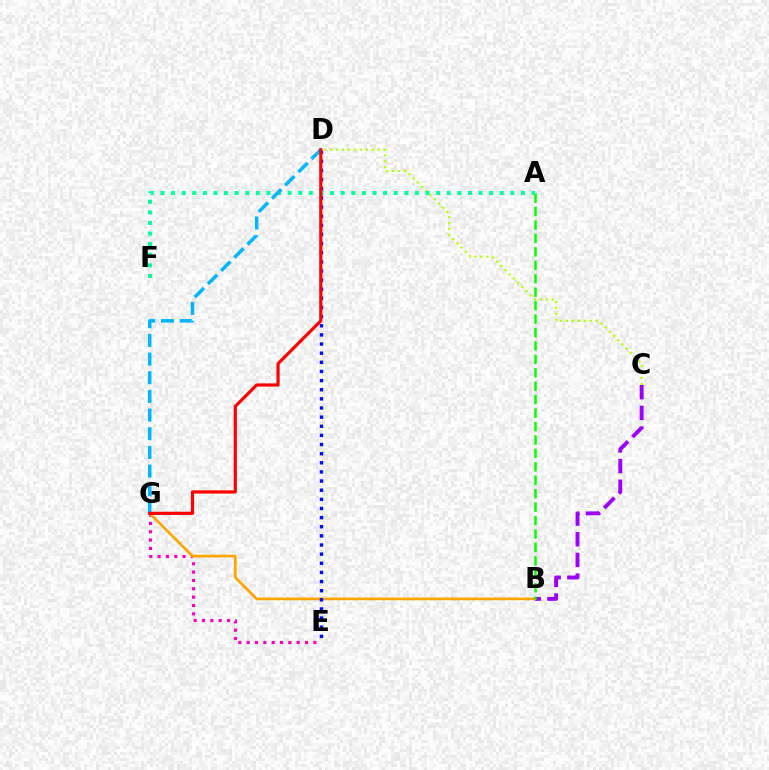{('B', 'C'): [{'color': '#9b00ff', 'line_style': 'dashed', 'thickness': 2.81}], ('E', 'G'): [{'color': '#ff00bd', 'line_style': 'dotted', 'thickness': 2.27}], ('C', 'D'): [{'color': '#b3ff00', 'line_style': 'dotted', 'thickness': 1.61}], ('B', 'G'): [{'color': '#ffa500', 'line_style': 'solid', 'thickness': 1.97}], ('D', 'E'): [{'color': '#0010ff', 'line_style': 'dotted', 'thickness': 2.48}], ('A', 'F'): [{'color': '#00ff9d', 'line_style': 'dotted', 'thickness': 2.88}], ('D', 'G'): [{'color': '#00b5ff', 'line_style': 'dashed', 'thickness': 2.54}, {'color': '#ff0000', 'line_style': 'solid', 'thickness': 2.29}], ('A', 'B'): [{'color': '#08ff00', 'line_style': 'dashed', 'thickness': 1.83}]}